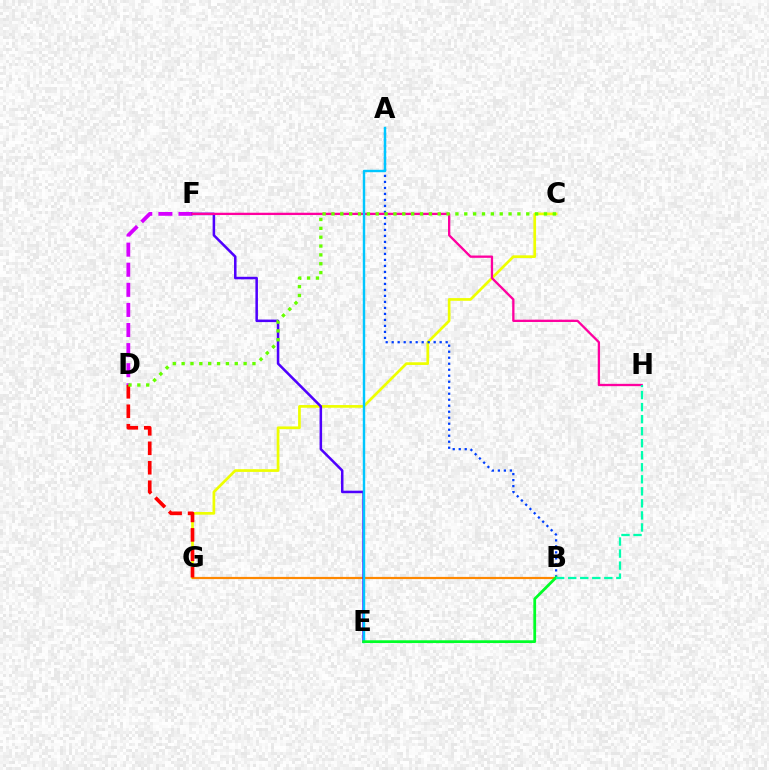{('C', 'G'): [{'color': '#eeff00', 'line_style': 'solid', 'thickness': 1.94}], ('D', 'F'): [{'color': '#d600ff', 'line_style': 'dashed', 'thickness': 2.73}], ('B', 'G'): [{'color': '#ff8800', 'line_style': 'solid', 'thickness': 1.58}], ('E', 'F'): [{'color': '#4f00ff', 'line_style': 'solid', 'thickness': 1.82}], ('D', 'G'): [{'color': '#ff0000', 'line_style': 'dashed', 'thickness': 2.65}], ('A', 'B'): [{'color': '#003fff', 'line_style': 'dotted', 'thickness': 1.63}], ('F', 'H'): [{'color': '#ff00a0', 'line_style': 'solid', 'thickness': 1.66}], ('A', 'E'): [{'color': '#00c7ff', 'line_style': 'solid', 'thickness': 1.74}], ('B', 'E'): [{'color': '#00ff27', 'line_style': 'solid', 'thickness': 1.99}], ('B', 'H'): [{'color': '#00ffaf', 'line_style': 'dashed', 'thickness': 1.63}], ('C', 'D'): [{'color': '#66ff00', 'line_style': 'dotted', 'thickness': 2.41}]}